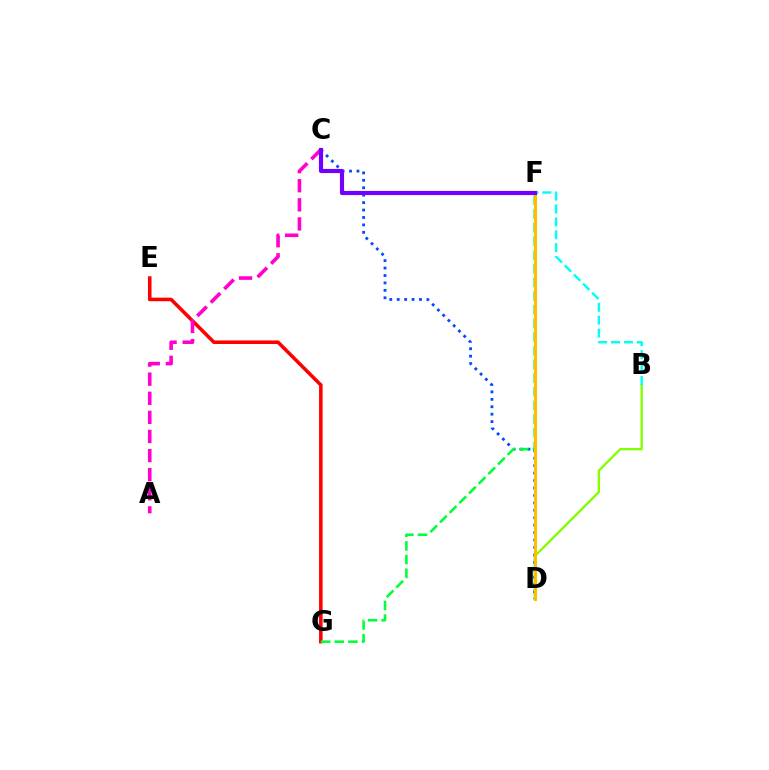{('B', 'D'): [{'color': '#84ff00', 'line_style': 'solid', 'thickness': 1.7}], ('E', 'G'): [{'color': '#ff0000', 'line_style': 'solid', 'thickness': 2.57}], ('B', 'F'): [{'color': '#00fff6', 'line_style': 'dashed', 'thickness': 1.75}], ('A', 'C'): [{'color': '#ff00cf', 'line_style': 'dashed', 'thickness': 2.59}], ('C', 'D'): [{'color': '#004bff', 'line_style': 'dotted', 'thickness': 2.02}], ('F', 'G'): [{'color': '#00ff39', 'line_style': 'dashed', 'thickness': 1.86}], ('D', 'F'): [{'color': '#ffbd00', 'line_style': 'solid', 'thickness': 2.17}], ('C', 'F'): [{'color': '#7200ff', 'line_style': 'solid', 'thickness': 2.99}]}